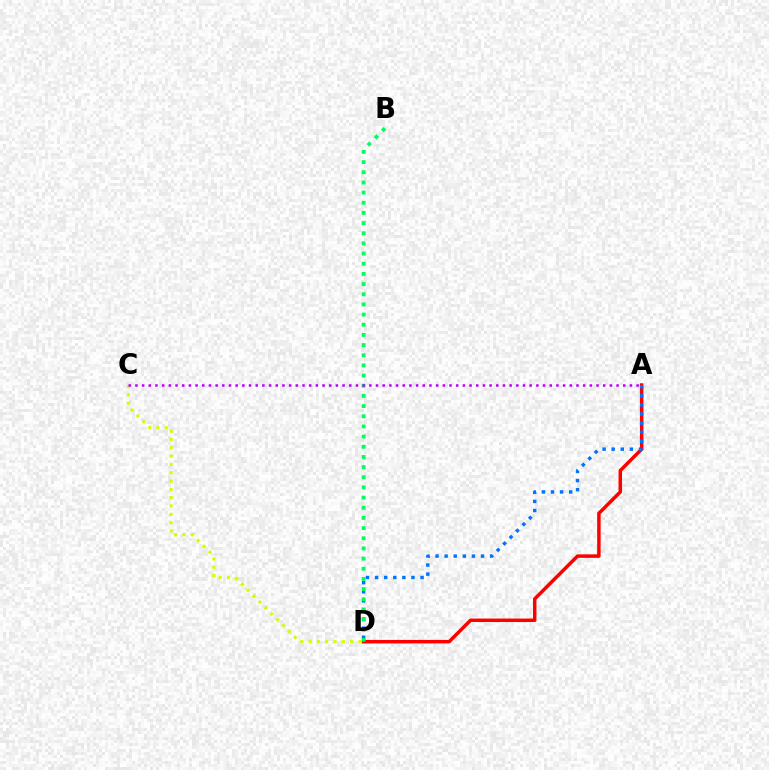{('A', 'D'): [{'color': '#ff0000', 'line_style': 'solid', 'thickness': 2.5}, {'color': '#0074ff', 'line_style': 'dotted', 'thickness': 2.47}], ('C', 'D'): [{'color': '#d1ff00', 'line_style': 'dotted', 'thickness': 2.26}], ('B', 'D'): [{'color': '#00ff5c', 'line_style': 'dotted', 'thickness': 2.76}], ('A', 'C'): [{'color': '#b900ff', 'line_style': 'dotted', 'thickness': 1.82}]}